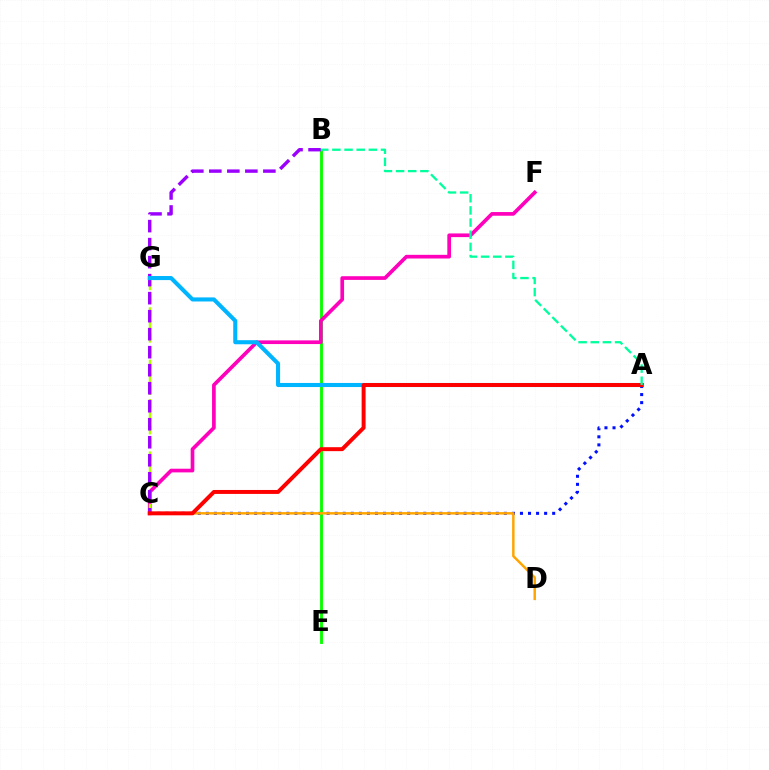{('A', 'C'): [{'color': '#0010ff', 'line_style': 'dotted', 'thickness': 2.19}, {'color': '#ff0000', 'line_style': 'solid', 'thickness': 2.85}], ('B', 'E'): [{'color': '#08ff00', 'line_style': 'solid', 'thickness': 2.07}], ('C', 'F'): [{'color': '#ff00bd', 'line_style': 'solid', 'thickness': 2.65}], ('C', 'G'): [{'color': '#b3ff00', 'line_style': 'dashed', 'thickness': 1.78}], ('C', 'D'): [{'color': '#ffa500', 'line_style': 'solid', 'thickness': 1.78}], ('B', 'C'): [{'color': '#9b00ff', 'line_style': 'dashed', 'thickness': 2.45}], ('A', 'G'): [{'color': '#00b5ff', 'line_style': 'solid', 'thickness': 2.94}], ('A', 'B'): [{'color': '#00ff9d', 'line_style': 'dashed', 'thickness': 1.65}]}